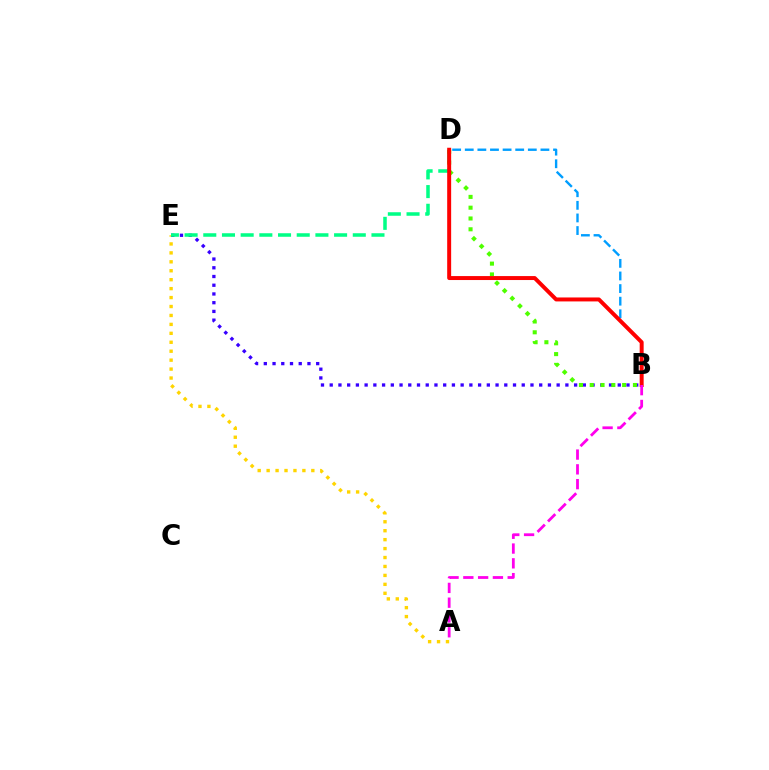{('A', 'E'): [{'color': '#ffd500', 'line_style': 'dotted', 'thickness': 2.43}], ('B', 'D'): [{'color': '#009eff', 'line_style': 'dashed', 'thickness': 1.71}, {'color': '#4fff00', 'line_style': 'dotted', 'thickness': 2.93}, {'color': '#ff0000', 'line_style': 'solid', 'thickness': 2.85}], ('B', 'E'): [{'color': '#3700ff', 'line_style': 'dotted', 'thickness': 2.37}], ('D', 'E'): [{'color': '#00ff86', 'line_style': 'dashed', 'thickness': 2.54}], ('A', 'B'): [{'color': '#ff00ed', 'line_style': 'dashed', 'thickness': 2.01}]}